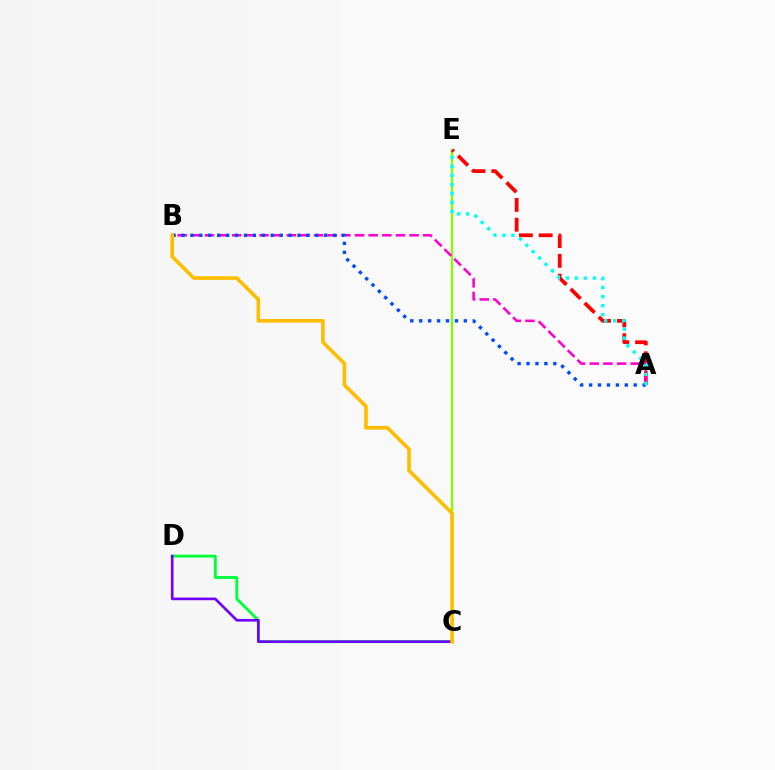{('C', 'E'): [{'color': '#84ff00', 'line_style': 'solid', 'thickness': 1.67}], ('C', 'D'): [{'color': '#00ff39', 'line_style': 'solid', 'thickness': 2.06}, {'color': '#7200ff', 'line_style': 'solid', 'thickness': 1.9}], ('A', 'E'): [{'color': '#ff0000', 'line_style': 'dashed', 'thickness': 2.69}, {'color': '#00fff6', 'line_style': 'dotted', 'thickness': 2.45}], ('A', 'B'): [{'color': '#ff00cf', 'line_style': 'dashed', 'thickness': 1.85}, {'color': '#004bff', 'line_style': 'dotted', 'thickness': 2.42}], ('B', 'C'): [{'color': '#ffbd00', 'line_style': 'solid', 'thickness': 2.6}]}